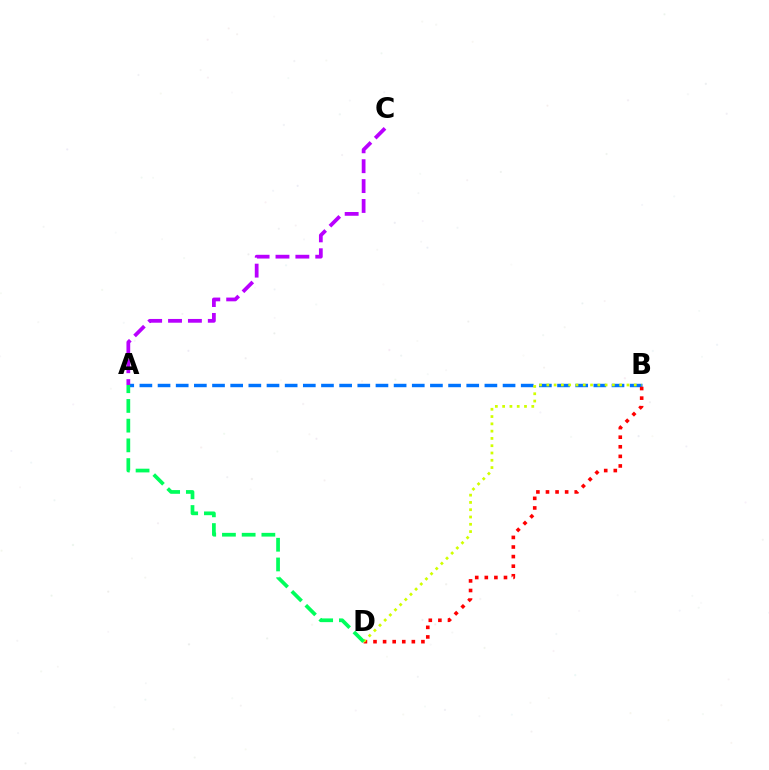{('A', 'B'): [{'color': '#0074ff', 'line_style': 'dashed', 'thickness': 2.47}], ('B', 'D'): [{'color': '#ff0000', 'line_style': 'dotted', 'thickness': 2.6}, {'color': '#d1ff00', 'line_style': 'dotted', 'thickness': 1.98}], ('A', 'C'): [{'color': '#b900ff', 'line_style': 'dashed', 'thickness': 2.7}], ('A', 'D'): [{'color': '#00ff5c', 'line_style': 'dashed', 'thickness': 2.68}]}